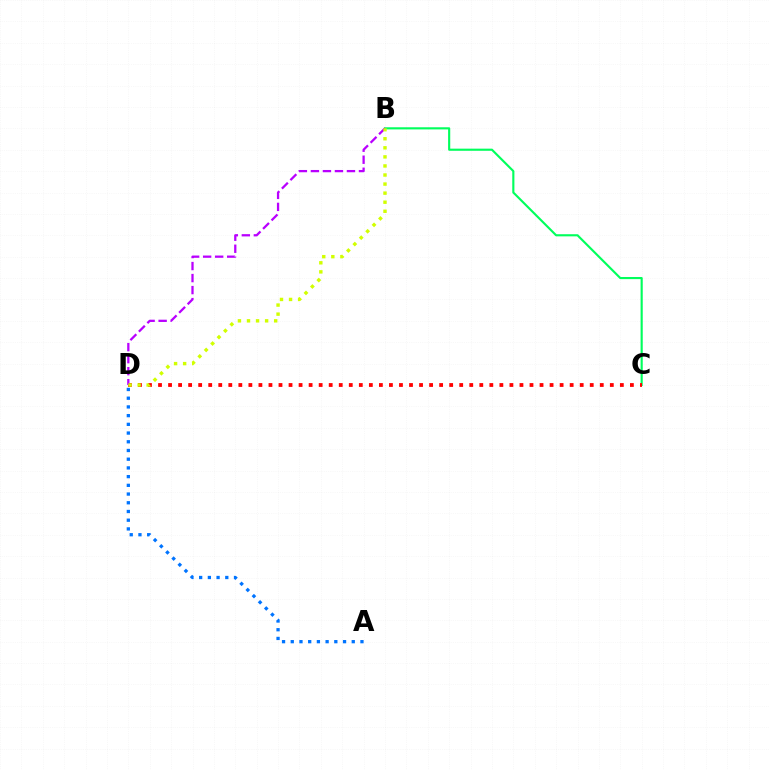{('A', 'D'): [{'color': '#0074ff', 'line_style': 'dotted', 'thickness': 2.37}], ('B', 'C'): [{'color': '#00ff5c', 'line_style': 'solid', 'thickness': 1.54}], ('C', 'D'): [{'color': '#ff0000', 'line_style': 'dotted', 'thickness': 2.73}], ('B', 'D'): [{'color': '#b900ff', 'line_style': 'dashed', 'thickness': 1.63}, {'color': '#d1ff00', 'line_style': 'dotted', 'thickness': 2.46}]}